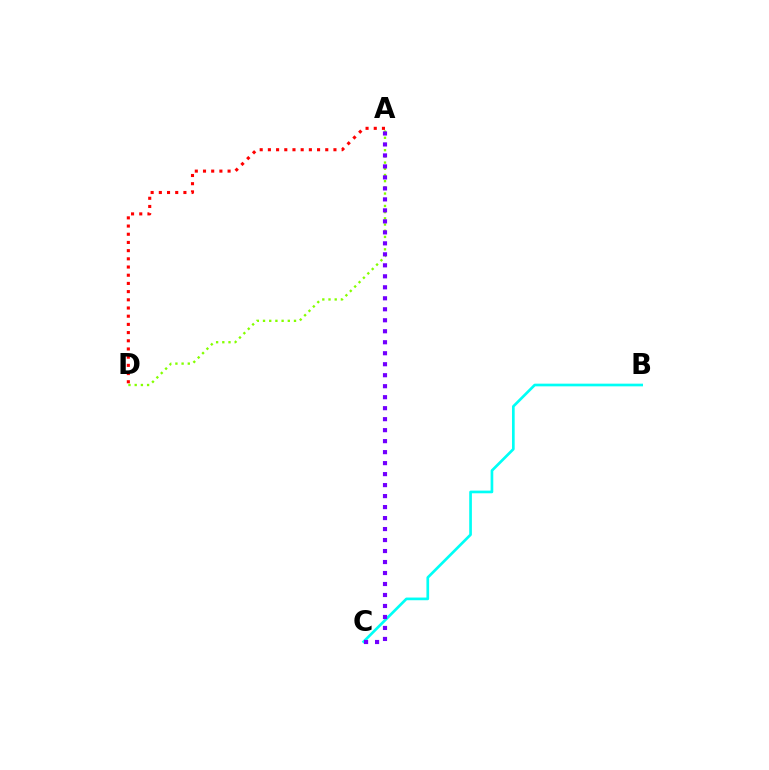{('A', 'D'): [{'color': '#84ff00', 'line_style': 'dotted', 'thickness': 1.68}, {'color': '#ff0000', 'line_style': 'dotted', 'thickness': 2.23}], ('B', 'C'): [{'color': '#00fff6', 'line_style': 'solid', 'thickness': 1.93}], ('A', 'C'): [{'color': '#7200ff', 'line_style': 'dotted', 'thickness': 2.99}]}